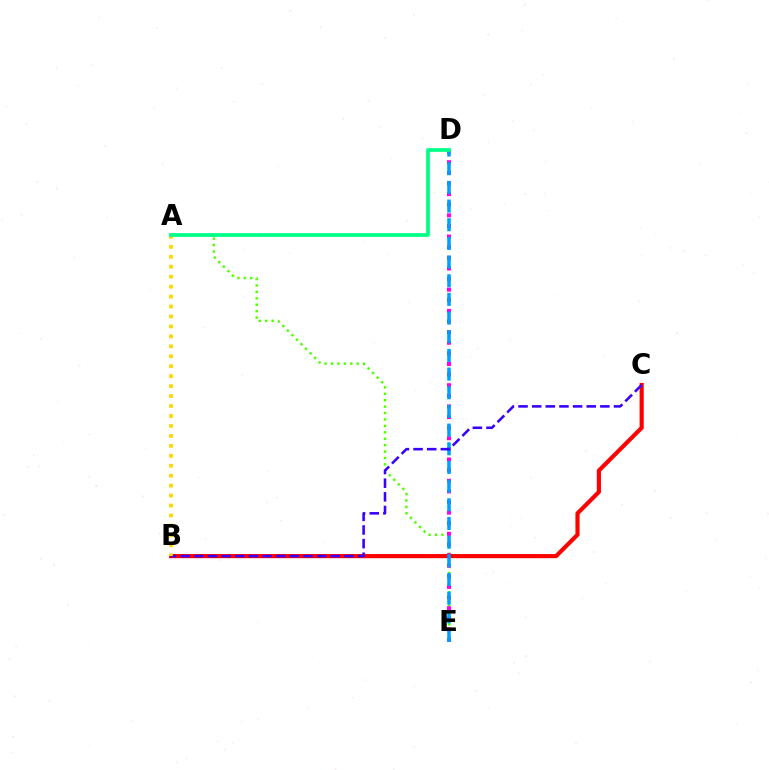{('A', 'E'): [{'color': '#4fff00', 'line_style': 'dotted', 'thickness': 1.74}], ('D', 'E'): [{'color': '#ff00ed', 'line_style': 'dotted', 'thickness': 2.88}, {'color': '#009eff', 'line_style': 'dashed', 'thickness': 2.54}], ('B', 'C'): [{'color': '#ff0000', 'line_style': 'solid', 'thickness': 2.99}, {'color': '#3700ff', 'line_style': 'dashed', 'thickness': 1.85}], ('A', 'B'): [{'color': '#ffd500', 'line_style': 'dotted', 'thickness': 2.7}], ('A', 'D'): [{'color': '#00ff86', 'line_style': 'solid', 'thickness': 2.69}]}